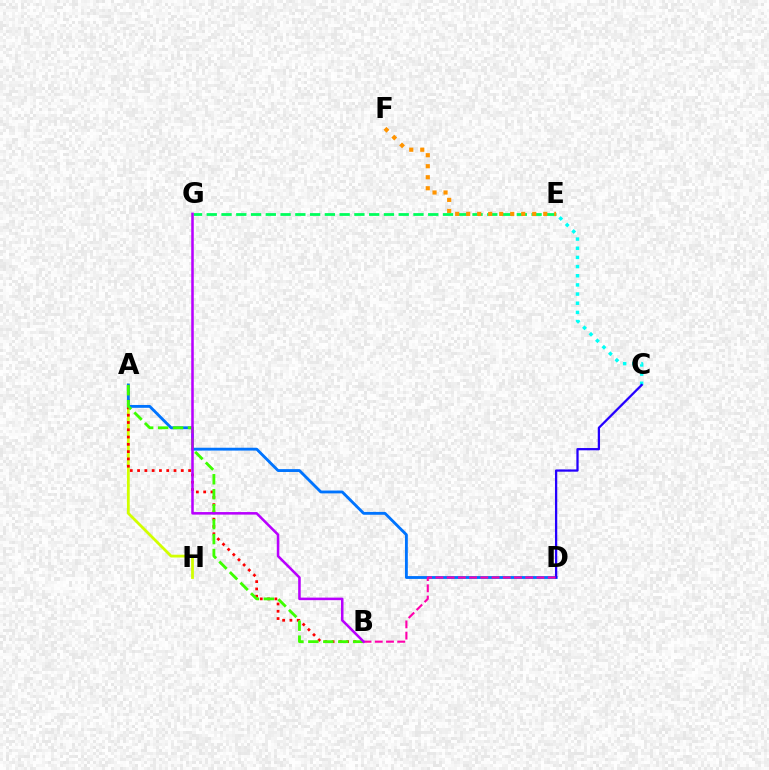{('C', 'E'): [{'color': '#00fff6', 'line_style': 'dotted', 'thickness': 2.49}], ('A', 'H'): [{'color': '#d1ff00', 'line_style': 'solid', 'thickness': 2.0}], ('A', 'B'): [{'color': '#ff0000', 'line_style': 'dotted', 'thickness': 1.98}, {'color': '#3dff00', 'line_style': 'dashed', 'thickness': 2.03}], ('E', 'G'): [{'color': '#00ff5c', 'line_style': 'dashed', 'thickness': 2.01}], ('A', 'D'): [{'color': '#0074ff', 'line_style': 'solid', 'thickness': 2.05}], ('C', 'D'): [{'color': '#2500ff', 'line_style': 'solid', 'thickness': 1.63}], ('E', 'F'): [{'color': '#ff9400', 'line_style': 'dotted', 'thickness': 2.99}], ('B', 'D'): [{'color': '#ff00ac', 'line_style': 'dashed', 'thickness': 1.53}], ('B', 'G'): [{'color': '#b900ff', 'line_style': 'solid', 'thickness': 1.84}]}